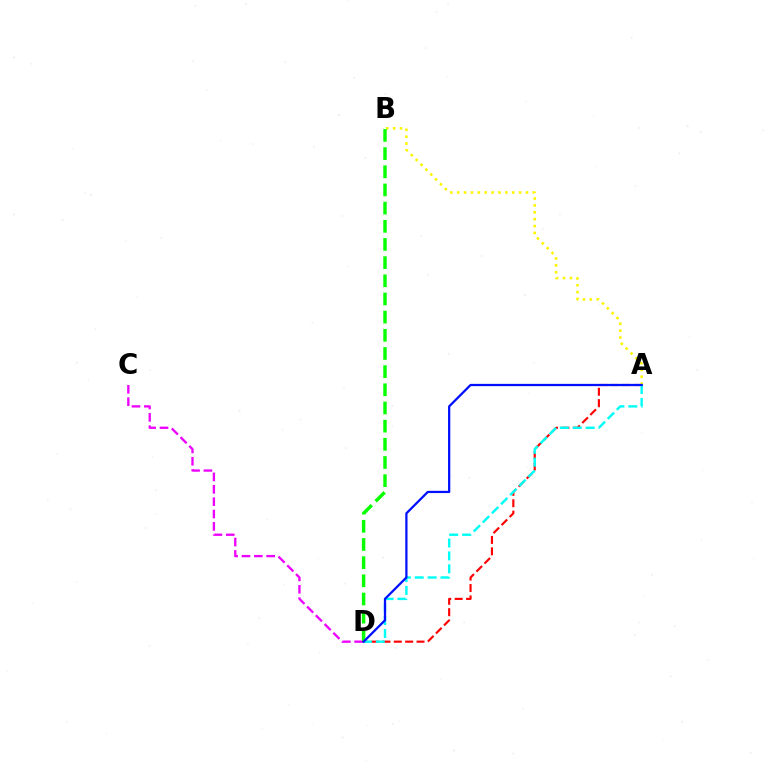{('C', 'D'): [{'color': '#ee00ff', 'line_style': 'dashed', 'thickness': 1.68}], ('A', 'D'): [{'color': '#ff0000', 'line_style': 'dashed', 'thickness': 1.55}, {'color': '#00fff6', 'line_style': 'dashed', 'thickness': 1.75}, {'color': '#0010ff', 'line_style': 'solid', 'thickness': 1.63}], ('A', 'B'): [{'color': '#fcf500', 'line_style': 'dotted', 'thickness': 1.87}], ('B', 'D'): [{'color': '#08ff00', 'line_style': 'dashed', 'thickness': 2.47}]}